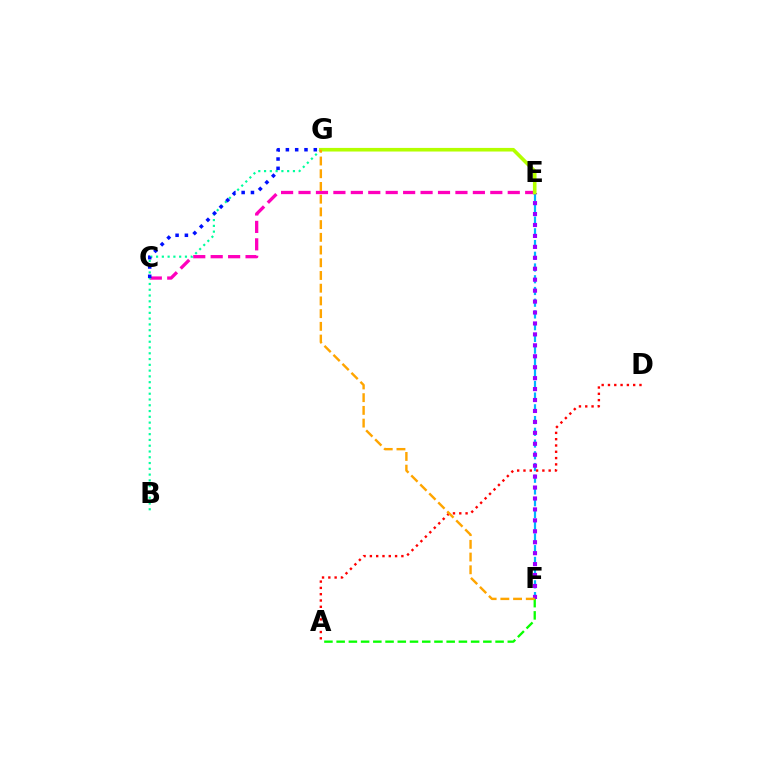{('E', 'F'): [{'color': '#00b5ff', 'line_style': 'dashed', 'thickness': 1.59}, {'color': '#9b00ff', 'line_style': 'dotted', 'thickness': 2.97}], ('C', 'E'): [{'color': '#ff00bd', 'line_style': 'dashed', 'thickness': 2.37}], ('A', 'F'): [{'color': '#08ff00', 'line_style': 'dashed', 'thickness': 1.66}], ('B', 'G'): [{'color': '#00ff9d', 'line_style': 'dotted', 'thickness': 1.57}], ('E', 'G'): [{'color': '#b3ff00', 'line_style': 'solid', 'thickness': 2.6}], ('A', 'D'): [{'color': '#ff0000', 'line_style': 'dotted', 'thickness': 1.71}], ('C', 'G'): [{'color': '#0010ff', 'line_style': 'dotted', 'thickness': 2.53}], ('F', 'G'): [{'color': '#ffa500', 'line_style': 'dashed', 'thickness': 1.73}]}